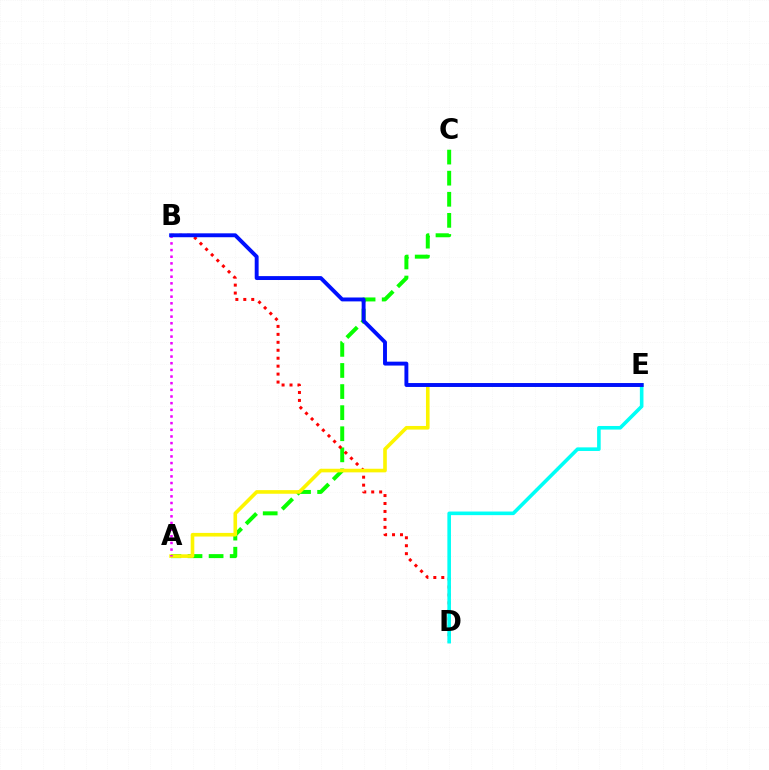{('A', 'C'): [{'color': '#08ff00', 'line_style': 'dashed', 'thickness': 2.87}], ('B', 'D'): [{'color': '#ff0000', 'line_style': 'dotted', 'thickness': 2.16}], ('A', 'E'): [{'color': '#fcf500', 'line_style': 'solid', 'thickness': 2.6}], ('D', 'E'): [{'color': '#00fff6', 'line_style': 'solid', 'thickness': 2.59}], ('A', 'B'): [{'color': '#ee00ff', 'line_style': 'dotted', 'thickness': 1.81}], ('B', 'E'): [{'color': '#0010ff', 'line_style': 'solid', 'thickness': 2.81}]}